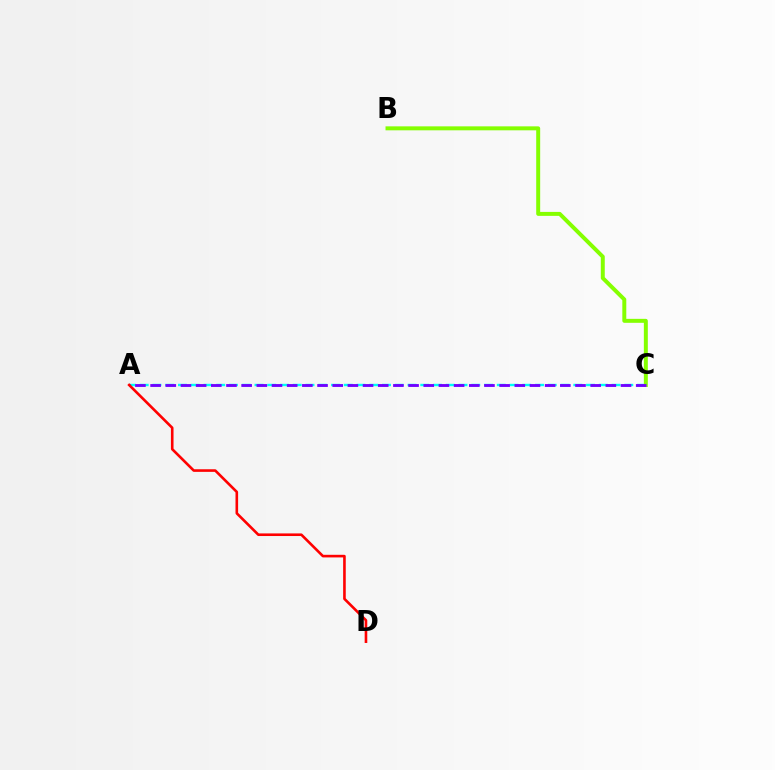{('A', 'C'): [{'color': '#00fff6', 'line_style': 'dashed', 'thickness': 1.73}, {'color': '#7200ff', 'line_style': 'dashed', 'thickness': 2.06}], ('B', 'C'): [{'color': '#84ff00', 'line_style': 'solid', 'thickness': 2.85}], ('A', 'D'): [{'color': '#ff0000', 'line_style': 'solid', 'thickness': 1.88}]}